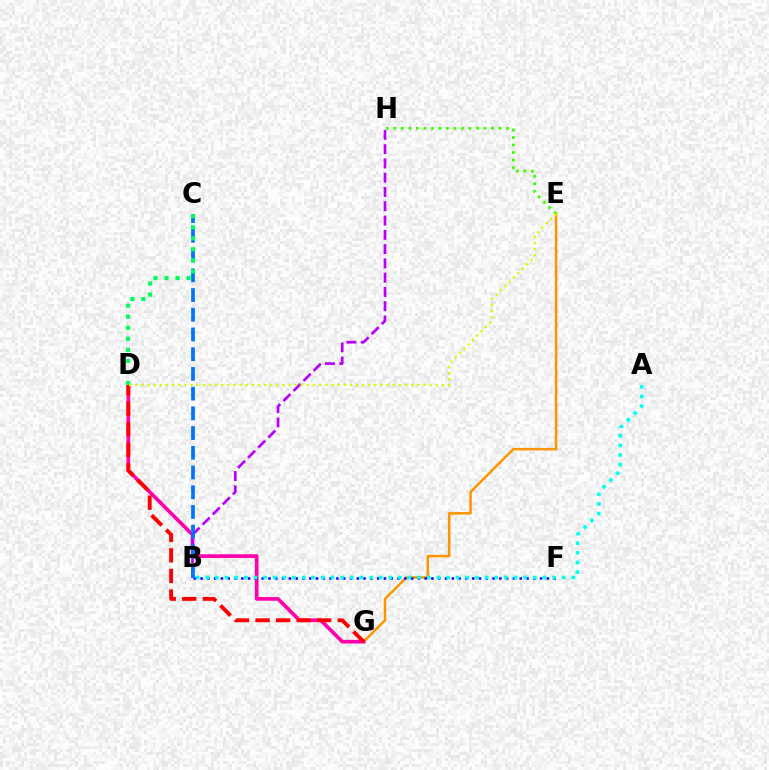{('E', 'G'): [{'color': '#ff9400', 'line_style': 'solid', 'thickness': 1.81}], ('D', 'G'): [{'color': '#ff00ac', 'line_style': 'solid', 'thickness': 2.64}, {'color': '#ff0000', 'line_style': 'dashed', 'thickness': 2.79}], ('E', 'H'): [{'color': '#3dff00', 'line_style': 'dotted', 'thickness': 2.04}], ('B', 'F'): [{'color': '#2500ff', 'line_style': 'dotted', 'thickness': 1.85}], ('B', 'H'): [{'color': '#b900ff', 'line_style': 'dashed', 'thickness': 1.94}], ('B', 'C'): [{'color': '#0074ff', 'line_style': 'dashed', 'thickness': 2.68}], ('A', 'B'): [{'color': '#00fff6', 'line_style': 'dotted', 'thickness': 2.62}], ('C', 'D'): [{'color': '#00ff5c', 'line_style': 'dotted', 'thickness': 3.0}], ('D', 'E'): [{'color': '#d1ff00', 'line_style': 'dotted', 'thickness': 1.67}]}